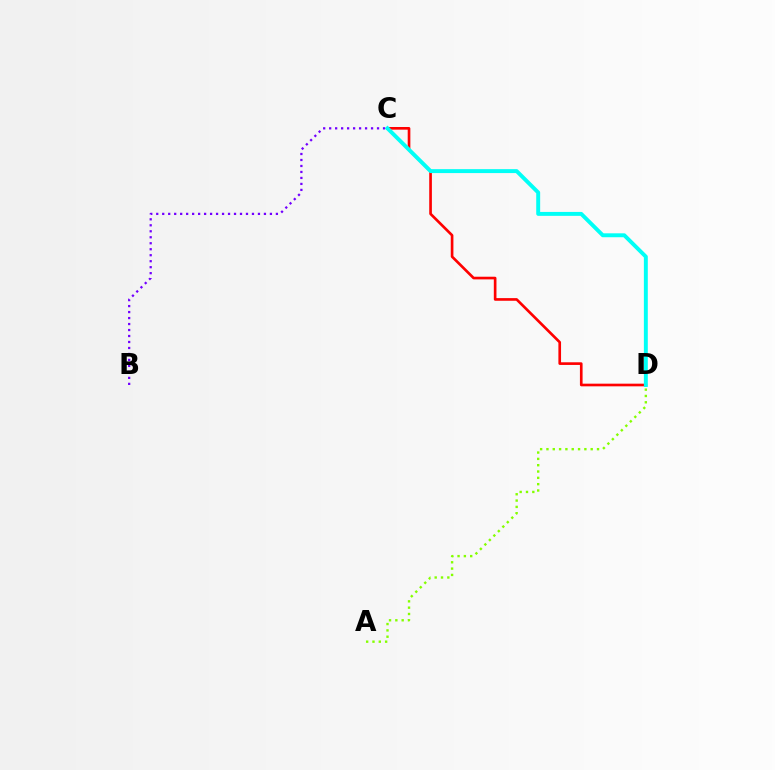{('A', 'D'): [{'color': '#84ff00', 'line_style': 'dotted', 'thickness': 1.72}], ('B', 'C'): [{'color': '#7200ff', 'line_style': 'dotted', 'thickness': 1.63}], ('C', 'D'): [{'color': '#ff0000', 'line_style': 'solid', 'thickness': 1.91}, {'color': '#00fff6', 'line_style': 'solid', 'thickness': 2.83}]}